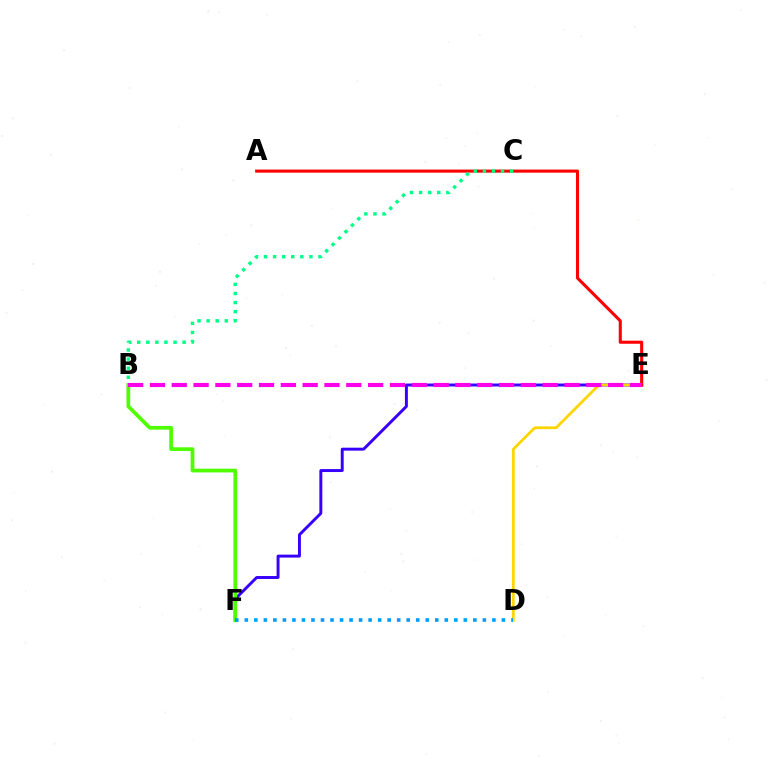{('E', 'F'): [{'color': '#3700ff', 'line_style': 'solid', 'thickness': 2.12}], ('D', 'E'): [{'color': '#ffd500', 'line_style': 'solid', 'thickness': 1.99}], ('A', 'E'): [{'color': '#ff0000', 'line_style': 'solid', 'thickness': 2.21}], ('B', 'C'): [{'color': '#00ff86', 'line_style': 'dotted', 'thickness': 2.47}], ('B', 'F'): [{'color': '#4fff00', 'line_style': 'solid', 'thickness': 2.69}], ('D', 'F'): [{'color': '#009eff', 'line_style': 'dotted', 'thickness': 2.59}], ('B', 'E'): [{'color': '#ff00ed', 'line_style': 'dashed', 'thickness': 2.96}]}